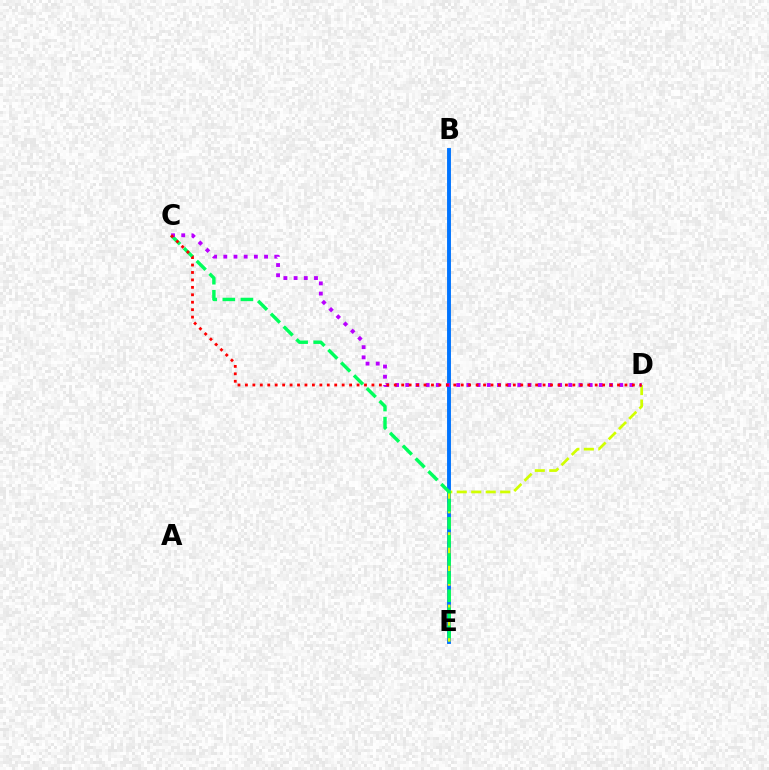{('B', 'E'): [{'color': '#0074ff', 'line_style': 'solid', 'thickness': 2.8}], ('D', 'E'): [{'color': '#d1ff00', 'line_style': 'dashed', 'thickness': 1.97}], ('C', 'E'): [{'color': '#00ff5c', 'line_style': 'dashed', 'thickness': 2.46}], ('C', 'D'): [{'color': '#b900ff', 'line_style': 'dotted', 'thickness': 2.77}, {'color': '#ff0000', 'line_style': 'dotted', 'thickness': 2.02}]}